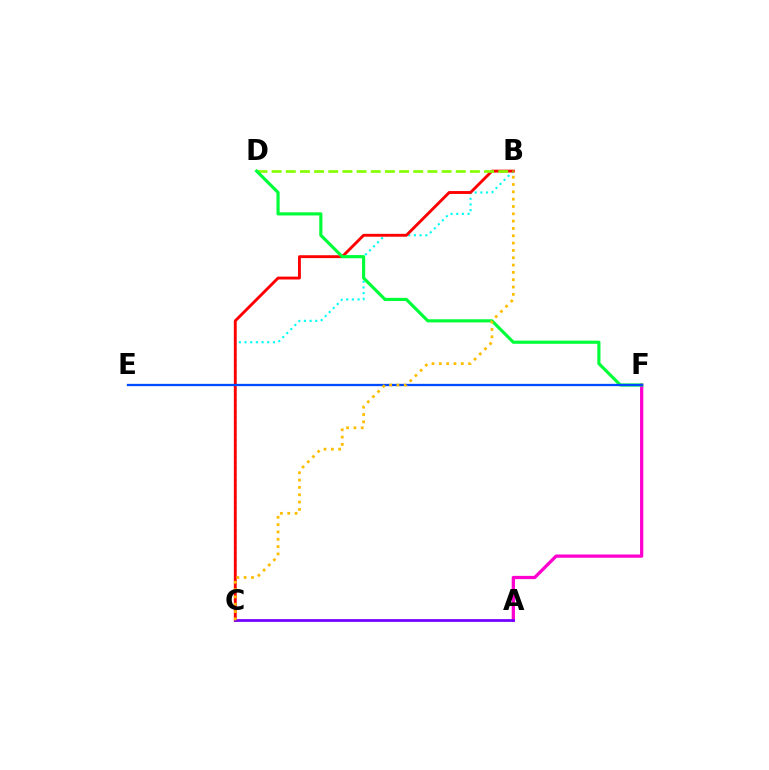{('B', 'C'): [{'color': '#00fff6', 'line_style': 'dotted', 'thickness': 1.54}, {'color': '#ff0000', 'line_style': 'solid', 'thickness': 2.07}, {'color': '#ffbd00', 'line_style': 'dotted', 'thickness': 1.99}], ('B', 'D'): [{'color': '#84ff00', 'line_style': 'dashed', 'thickness': 1.92}], ('A', 'F'): [{'color': '#ff00cf', 'line_style': 'solid', 'thickness': 2.35}], ('D', 'F'): [{'color': '#00ff39', 'line_style': 'solid', 'thickness': 2.27}], ('E', 'F'): [{'color': '#004bff', 'line_style': 'solid', 'thickness': 1.65}], ('A', 'C'): [{'color': '#7200ff', 'line_style': 'solid', 'thickness': 1.97}]}